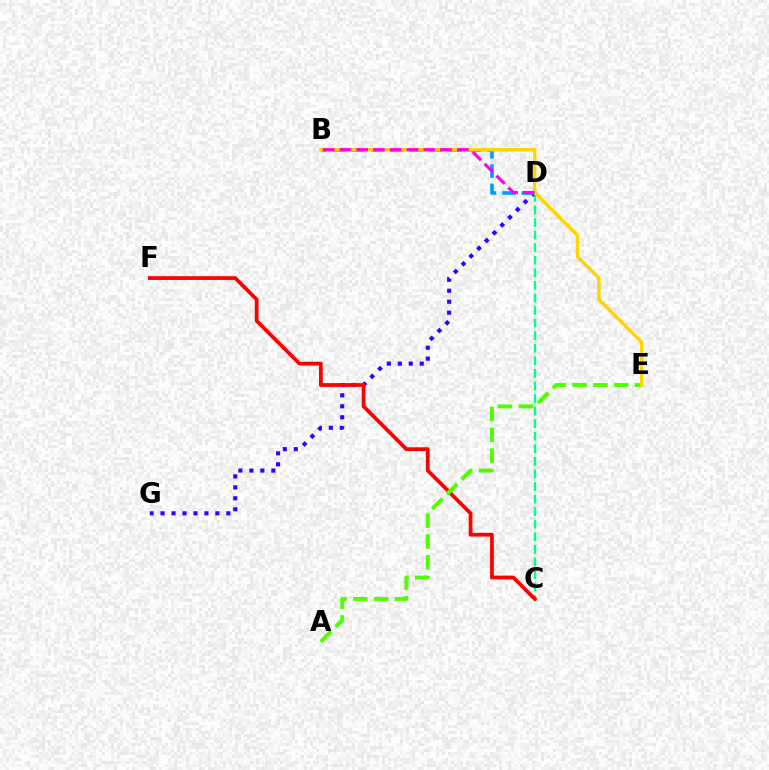{('C', 'D'): [{'color': '#00ff86', 'line_style': 'dashed', 'thickness': 1.71}], ('D', 'G'): [{'color': '#3700ff', 'line_style': 'dotted', 'thickness': 2.98}], ('C', 'F'): [{'color': '#ff0000', 'line_style': 'solid', 'thickness': 2.71}], ('A', 'E'): [{'color': '#4fff00', 'line_style': 'dashed', 'thickness': 2.83}], ('B', 'D'): [{'color': '#009eff', 'line_style': 'dashed', 'thickness': 2.63}, {'color': '#ff00ed', 'line_style': 'dashed', 'thickness': 2.28}], ('B', 'E'): [{'color': '#ffd500', 'line_style': 'solid', 'thickness': 2.48}]}